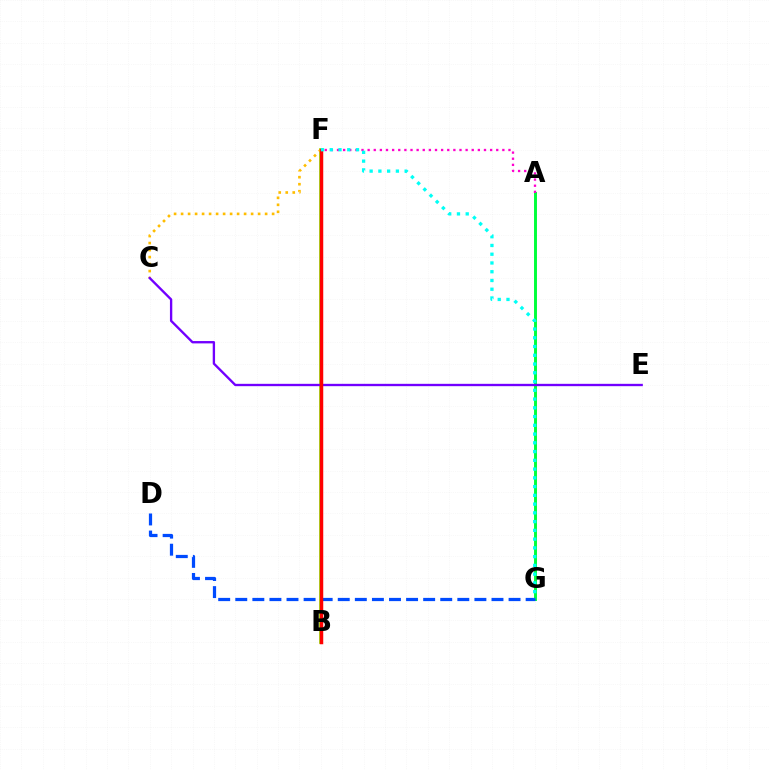{('B', 'F'): [{'color': '#84ff00', 'line_style': 'solid', 'thickness': 2.64}, {'color': '#ff0000', 'line_style': 'solid', 'thickness': 2.51}], ('C', 'F'): [{'color': '#ffbd00', 'line_style': 'dotted', 'thickness': 1.9}], ('A', 'G'): [{'color': '#00ff39', 'line_style': 'solid', 'thickness': 2.11}], ('C', 'E'): [{'color': '#7200ff', 'line_style': 'solid', 'thickness': 1.69}], ('A', 'F'): [{'color': '#ff00cf', 'line_style': 'dotted', 'thickness': 1.66}], ('D', 'G'): [{'color': '#004bff', 'line_style': 'dashed', 'thickness': 2.32}], ('F', 'G'): [{'color': '#00fff6', 'line_style': 'dotted', 'thickness': 2.38}]}